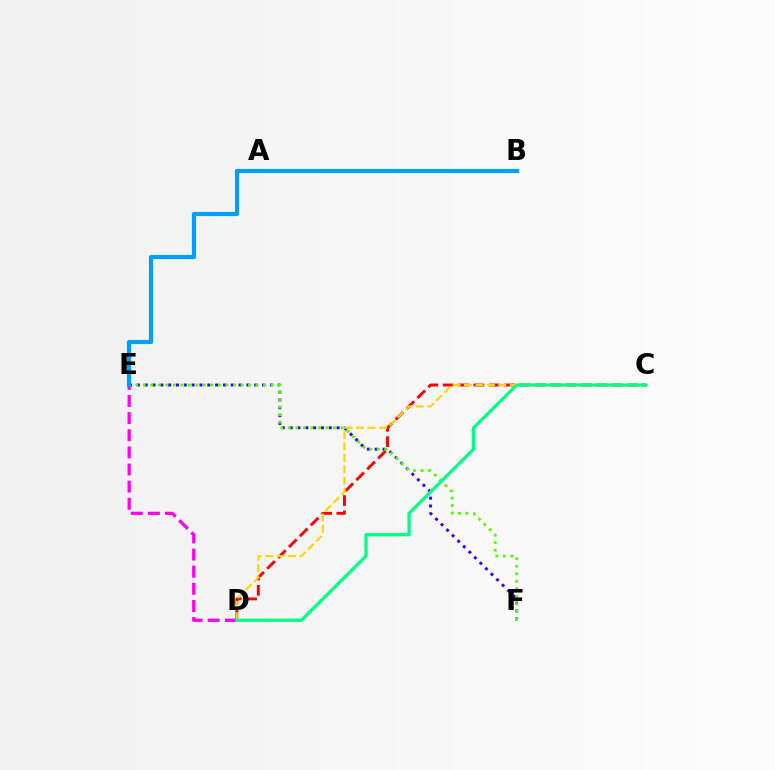{('E', 'F'): [{'color': '#3700ff', 'line_style': 'dotted', 'thickness': 2.13}, {'color': '#4fff00', 'line_style': 'dotted', 'thickness': 2.04}], ('C', 'D'): [{'color': '#ff0000', 'line_style': 'dashed', 'thickness': 2.09}, {'color': '#ffd500', 'line_style': 'dashed', 'thickness': 1.55}, {'color': '#00ff86', 'line_style': 'solid', 'thickness': 2.31}], ('D', 'E'): [{'color': '#ff00ed', 'line_style': 'dashed', 'thickness': 2.33}], ('B', 'E'): [{'color': '#009eff', 'line_style': 'solid', 'thickness': 2.99}]}